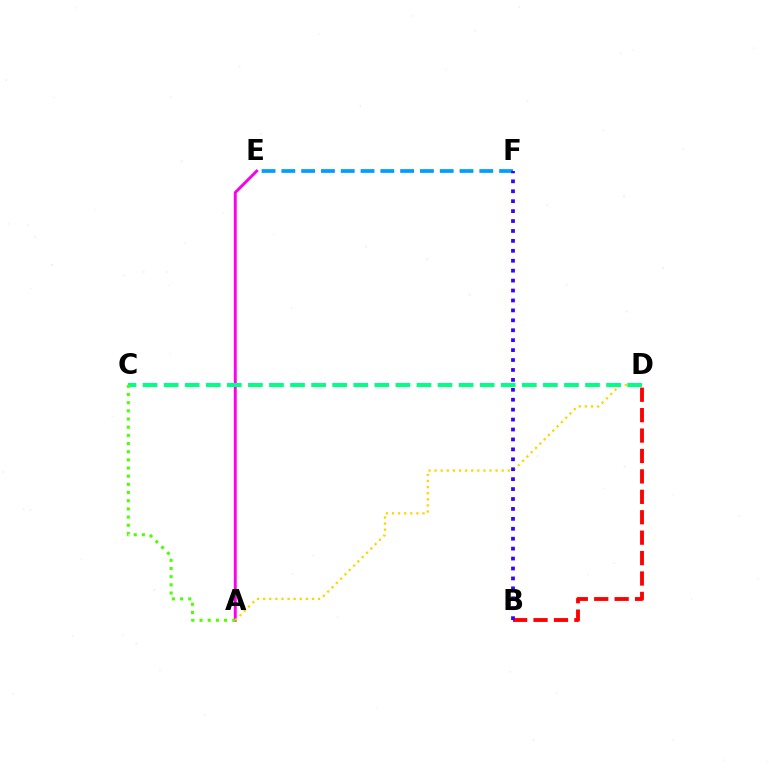{('B', 'D'): [{'color': '#ff0000', 'line_style': 'dashed', 'thickness': 2.77}], ('A', 'E'): [{'color': '#ff00ed', 'line_style': 'solid', 'thickness': 2.11}], ('E', 'F'): [{'color': '#009eff', 'line_style': 'dashed', 'thickness': 2.69}], ('A', 'D'): [{'color': '#ffd500', 'line_style': 'dotted', 'thickness': 1.66}], ('B', 'F'): [{'color': '#3700ff', 'line_style': 'dotted', 'thickness': 2.7}], ('C', 'D'): [{'color': '#00ff86', 'line_style': 'dashed', 'thickness': 2.86}], ('A', 'C'): [{'color': '#4fff00', 'line_style': 'dotted', 'thickness': 2.22}]}